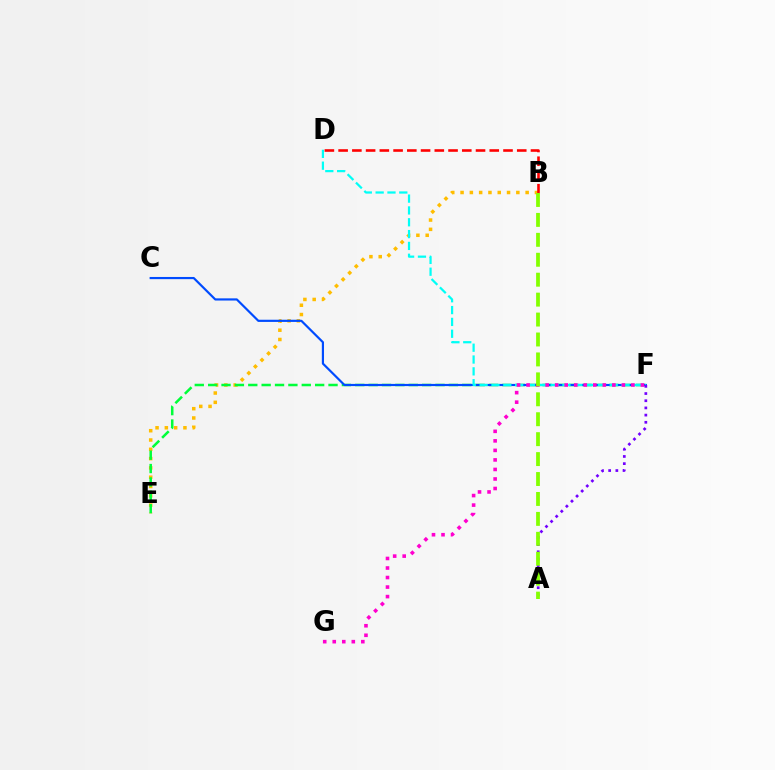{('B', 'E'): [{'color': '#ffbd00', 'line_style': 'dotted', 'thickness': 2.53}], ('E', 'F'): [{'color': '#00ff39', 'line_style': 'dashed', 'thickness': 1.82}], ('C', 'F'): [{'color': '#004bff', 'line_style': 'solid', 'thickness': 1.57}], ('D', 'F'): [{'color': '#00fff6', 'line_style': 'dashed', 'thickness': 1.61}], ('A', 'F'): [{'color': '#7200ff', 'line_style': 'dotted', 'thickness': 1.95}], ('F', 'G'): [{'color': '#ff00cf', 'line_style': 'dotted', 'thickness': 2.59}], ('B', 'D'): [{'color': '#ff0000', 'line_style': 'dashed', 'thickness': 1.87}], ('A', 'B'): [{'color': '#84ff00', 'line_style': 'dashed', 'thickness': 2.71}]}